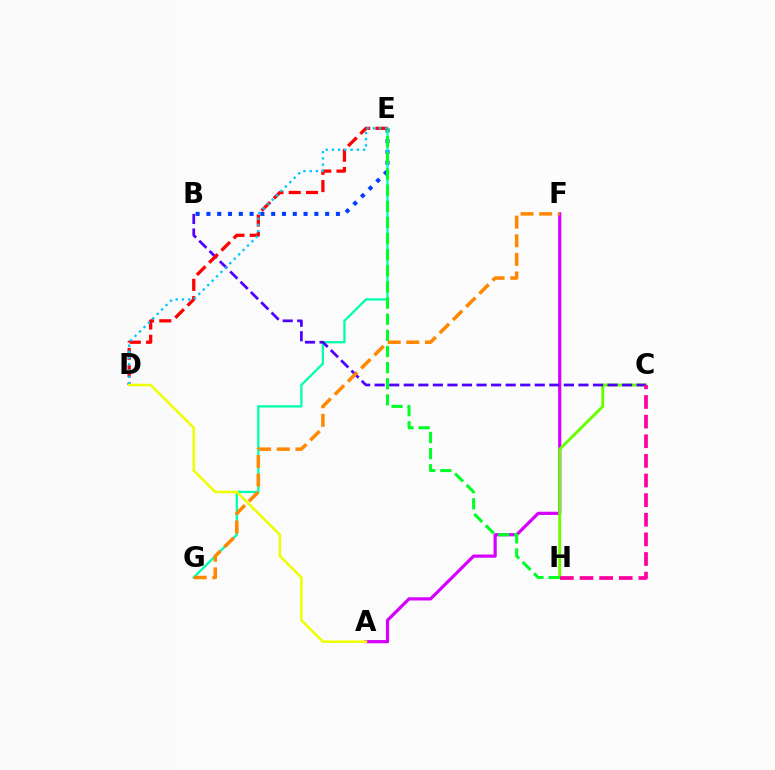{('A', 'F'): [{'color': '#d600ff', 'line_style': 'solid', 'thickness': 2.3}], ('B', 'E'): [{'color': '#003fff', 'line_style': 'dotted', 'thickness': 2.93}], ('E', 'G'): [{'color': '#00ffaf', 'line_style': 'solid', 'thickness': 1.65}], ('C', 'H'): [{'color': '#66ff00', 'line_style': 'solid', 'thickness': 2.09}, {'color': '#ff00a0', 'line_style': 'dashed', 'thickness': 2.67}], ('B', 'C'): [{'color': '#4f00ff', 'line_style': 'dashed', 'thickness': 1.98}], ('E', 'H'): [{'color': '#00ff27', 'line_style': 'dashed', 'thickness': 2.19}], ('D', 'E'): [{'color': '#ff0000', 'line_style': 'dashed', 'thickness': 2.35}, {'color': '#00c7ff', 'line_style': 'dotted', 'thickness': 1.69}], ('A', 'D'): [{'color': '#eeff00', 'line_style': 'solid', 'thickness': 1.83}], ('F', 'G'): [{'color': '#ff8800', 'line_style': 'dashed', 'thickness': 2.53}]}